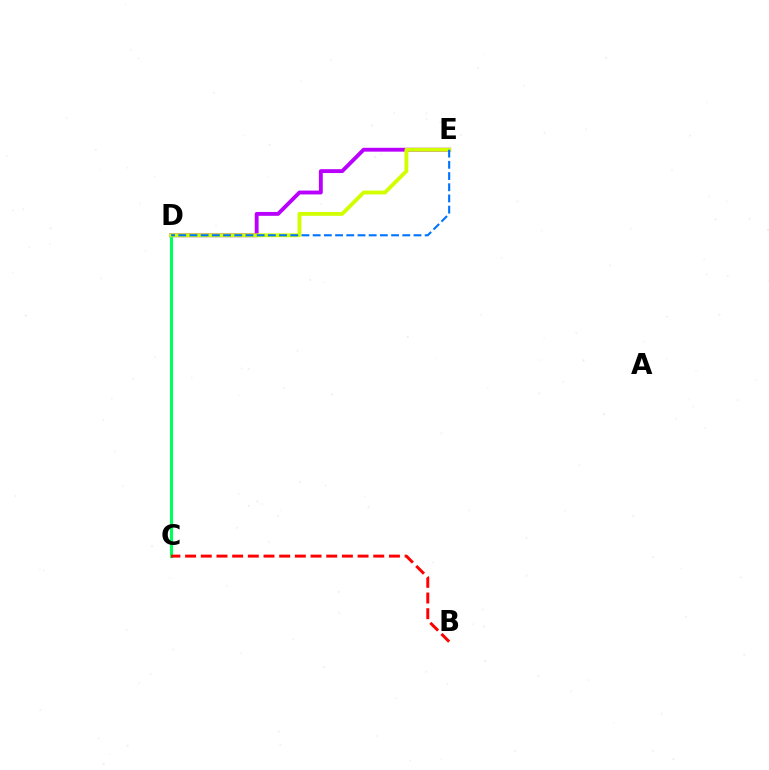{('D', 'E'): [{'color': '#b900ff', 'line_style': 'solid', 'thickness': 2.78}, {'color': '#d1ff00', 'line_style': 'solid', 'thickness': 2.76}, {'color': '#0074ff', 'line_style': 'dashed', 'thickness': 1.52}], ('C', 'D'): [{'color': '#00ff5c', 'line_style': 'solid', 'thickness': 2.24}], ('B', 'C'): [{'color': '#ff0000', 'line_style': 'dashed', 'thickness': 2.13}]}